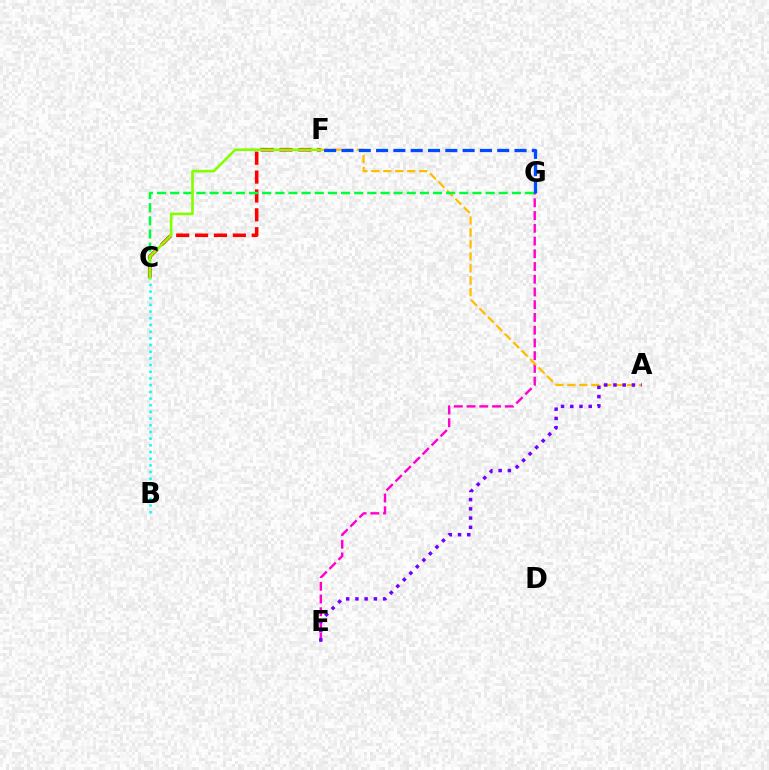{('C', 'F'): [{'color': '#ff0000', 'line_style': 'dashed', 'thickness': 2.56}, {'color': '#84ff00', 'line_style': 'solid', 'thickness': 1.91}], ('E', 'G'): [{'color': '#ff00cf', 'line_style': 'dashed', 'thickness': 1.73}], ('A', 'F'): [{'color': '#ffbd00', 'line_style': 'dashed', 'thickness': 1.62}], ('C', 'G'): [{'color': '#00ff39', 'line_style': 'dashed', 'thickness': 1.79}], ('F', 'G'): [{'color': '#004bff', 'line_style': 'dashed', 'thickness': 2.35}], ('A', 'E'): [{'color': '#7200ff', 'line_style': 'dotted', 'thickness': 2.51}], ('B', 'C'): [{'color': '#00fff6', 'line_style': 'dotted', 'thickness': 1.82}]}